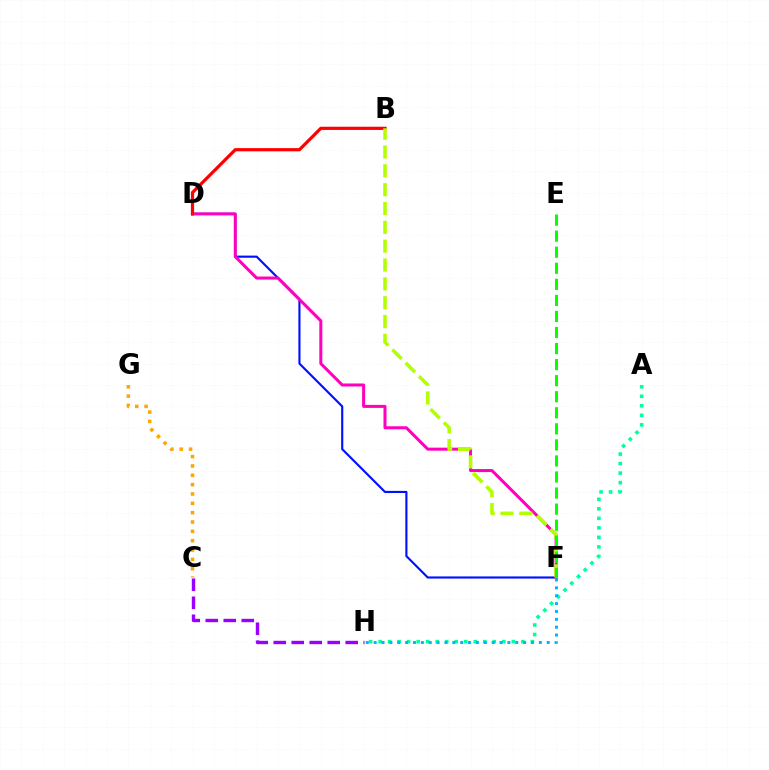{('D', 'F'): [{'color': '#0010ff', 'line_style': 'solid', 'thickness': 1.54}, {'color': '#ff00bd', 'line_style': 'solid', 'thickness': 2.18}], ('C', 'H'): [{'color': '#9b00ff', 'line_style': 'dashed', 'thickness': 2.44}], ('B', 'D'): [{'color': '#ff0000', 'line_style': 'solid', 'thickness': 2.31}], ('A', 'H'): [{'color': '#00ff9d', 'line_style': 'dotted', 'thickness': 2.59}], ('C', 'G'): [{'color': '#ffa500', 'line_style': 'dotted', 'thickness': 2.54}], ('B', 'F'): [{'color': '#b3ff00', 'line_style': 'dashed', 'thickness': 2.56}], ('E', 'F'): [{'color': '#08ff00', 'line_style': 'dashed', 'thickness': 2.18}], ('F', 'H'): [{'color': '#00b5ff', 'line_style': 'dotted', 'thickness': 2.14}]}